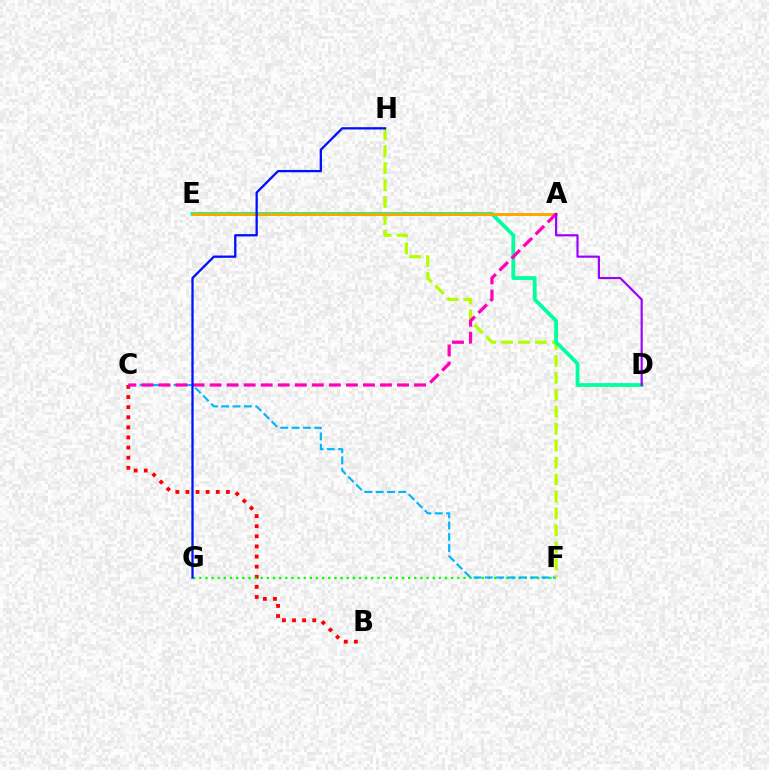{('B', 'C'): [{'color': '#ff0000', 'line_style': 'dotted', 'thickness': 2.75}], ('F', 'G'): [{'color': '#08ff00', 'line_style': 'dotted', 'thickness': 1.67}], ('C', 'F'): [{'color': '#00b5ff', 'line_style': 'dashed', 'thickness': 1.54}], ('F', 'H'): [{'color': '#b3ff00', 'line_style': 'dashed', 'thickness': 2.3}], ('D', 'E'): [{'color': '#00ff9d', 'line_style': 'solid', 'thickness': 2.72}], ('A', 'E'): [{'color': '#ffa500', 'line_style': 'solid', 'thickness': 2.07}], ('A', 'C'): [{'color': '#ff00bd', 'line_style': 'dashed', 'thickness': 2.31}], ('G', 'H'): [{'color': '#0010ff', 'line_style': 'solid', 'thickness': 1.65}], ('A', 'D'): [{'color': '#9b00ff', 'line_style': 'solid', 'thickness': 1.55}]}